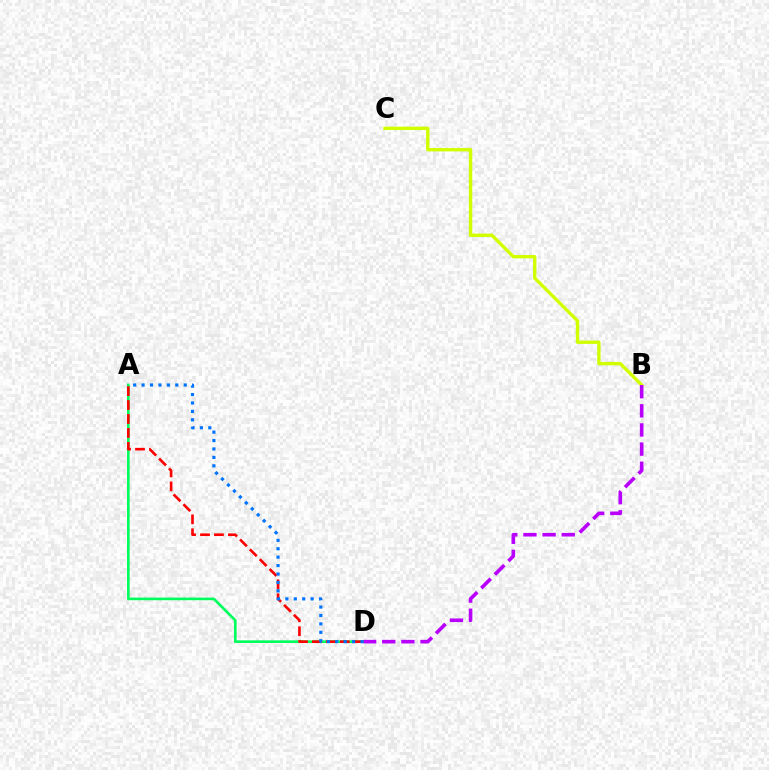{('A', 'D'): [{'color': '#00ff5c', 'line_style': 'solid', 'thickness': 1.92}, {'color': '#ff0000', 'line_style': 'dashed', 'thickness': 1.89}, {'color': '#0074ff', 'line_style': 'dotted', 'thickness': 2.29}], ('B', 'C'): [{'color': '#d1ff00', 'line_style': 'solid', 'thickness': 2.43}], ('B', 'D'): [{'color': '#b900ff', 'line_style': 'dashed', 'thickness': 2.6}]}